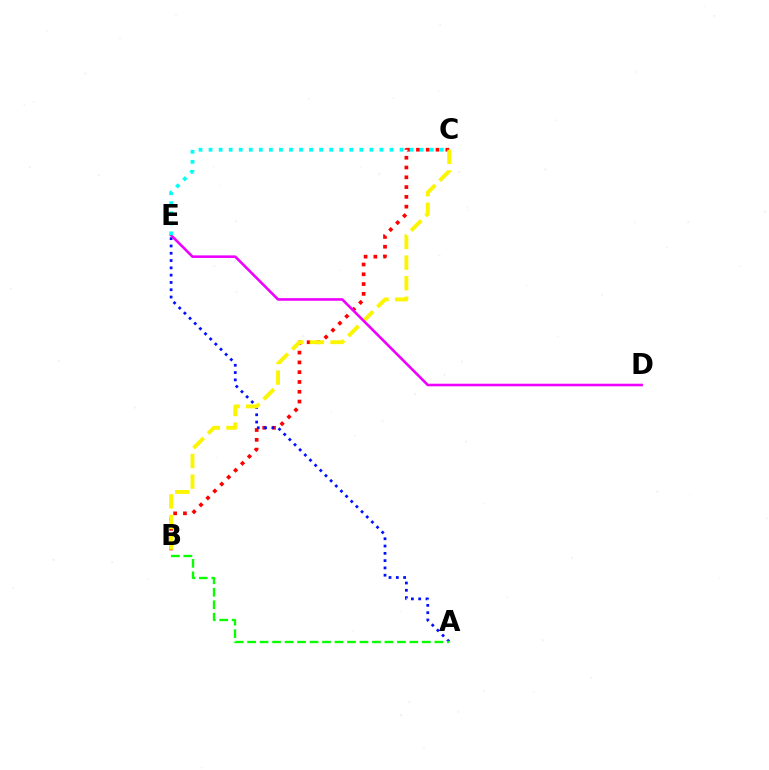{('B', 'C'): [{'color': '#ff0000', 'line_style': 'dotted', 'thickness': 2.66}, {'color': '#fcf500', 'line_style': 'dashed', 'thickness': 2.79}], ('A', 'E'): [{'color': '#0010ff', 'line_style': 'dotted', 'thickness': 1.98}], ('D', 'E'): [{'color': '#ee00ff', 'line_style': 'solid', 'thickness': 1.87}], ('A', 'B'): [{'color': '#08ff00', 'line_style': 'dashed', 'thickness': 1.7}], ('C', 'E'): [{'color': '#00fff6', 'line_style': 'dotted', 'thickness': 2.73}]}